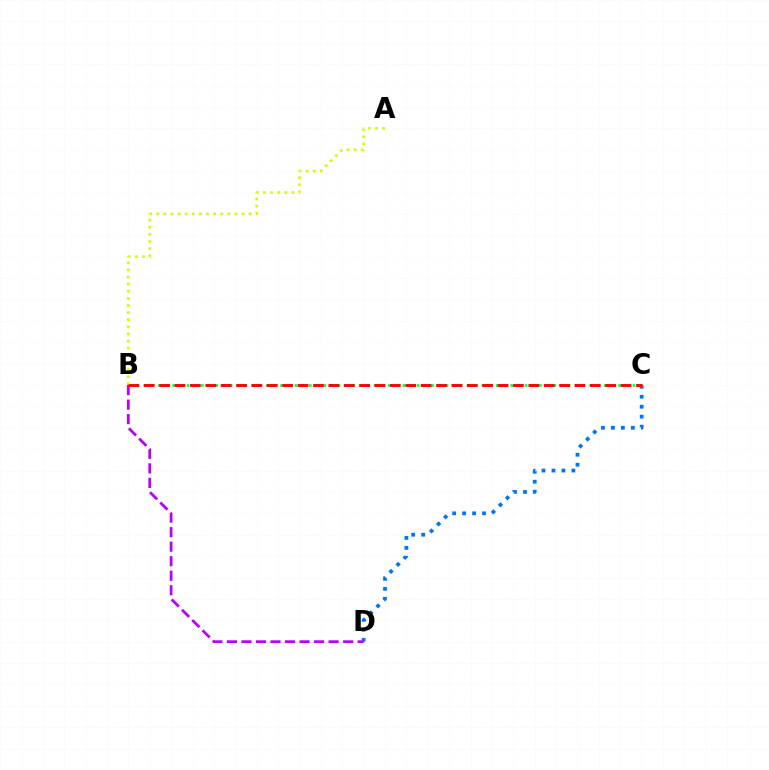{('C', 'D'): [{'color': '#0074ff', 'line_style': 'dotted', 'thickness': 2.71}], ('B', 'C'): [{'color': '#00ff5c', 'line_style': 'dotted', 'thickness': 1.95}, {'color': '#ff0000', 'line_style': 'dashed', 'thickness': 2.09}], ('B', 'D'): [{'color': '#b900ff', 'line_style': 'dashed', 'thickness': 1.97}], ('A', 'B'): [{'color': '#d1ff00', 'line_style': 'dotted', 'thickness': 1.93}]}